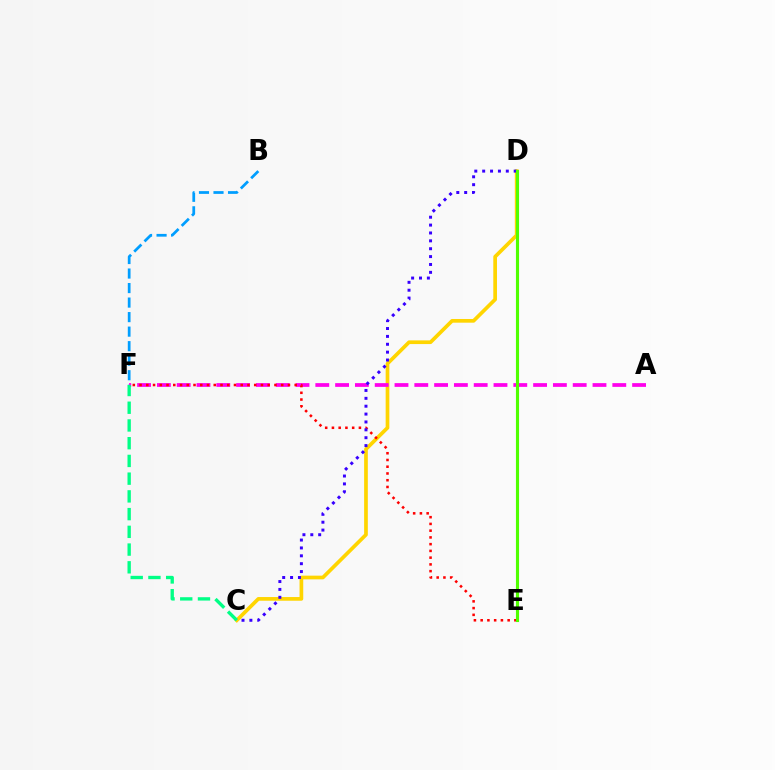{('B', 'F'): [{'color': '#009eff', 'line_style': 'dashed', 'thickness': 1.97}], ('C', 'D'): [{'color': '#ffd500', 'line_style': 'solid', 'thickness': 2.66}, {'color': '#3700ff', 'line_style': 'dotted', 'thickness': 2.14}], ('A', 'F'): [{'color': '#ff00ed', 'line_style': 'dashed', 'thickness': 2.69}], ('E', 'F'): [{'color': '#ff0000', 'line_style': 'dotted', 'thickness': 1.83}], ('C', 'F'): [{'color': '#00ff86', 'line_style': 'dashed', 'thickness': 2.41}], ('D', 'E'): [{'color': '#4fff00', 'line_style': 'solid', 'thickness': 2.25}]}